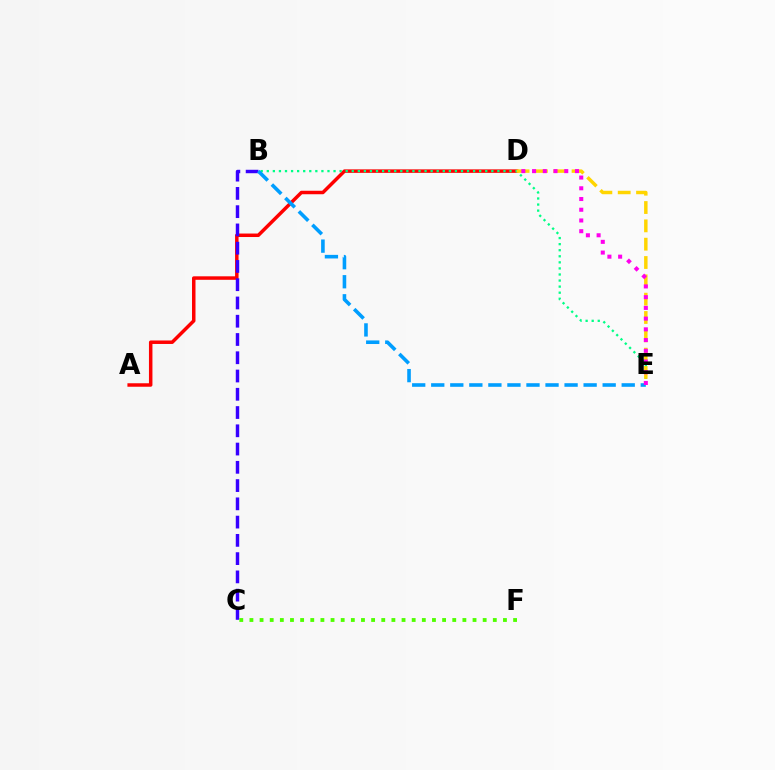{('A', 'D'): [{'color': '#ff0000', 'line_style': 'solid', 'thickness': 2.51}], ('B', 'C'): [{'color': '#3700ff', 'line_style': 'dashed', 'thickness': 2.48}], ('B', 'E'): [{'color': '#00ff86', 'line_style': 'dotted', 'thickness': 1.65}, {'color': '#009eff', 'line_style': 'dashed', 'thickness': 2.59}], ('C', 'F'): [{'color': '#4fff00', 'line_style': 'dotted', 'thickness': 2.76}], ('D', 'E'): [{'color': '#ffd500', 'line_style': 'dashed', 'thickness': 2.49}, {'color': '#ff00ed', 'line_style': 'dotted', 'thickness': 2.91}]}